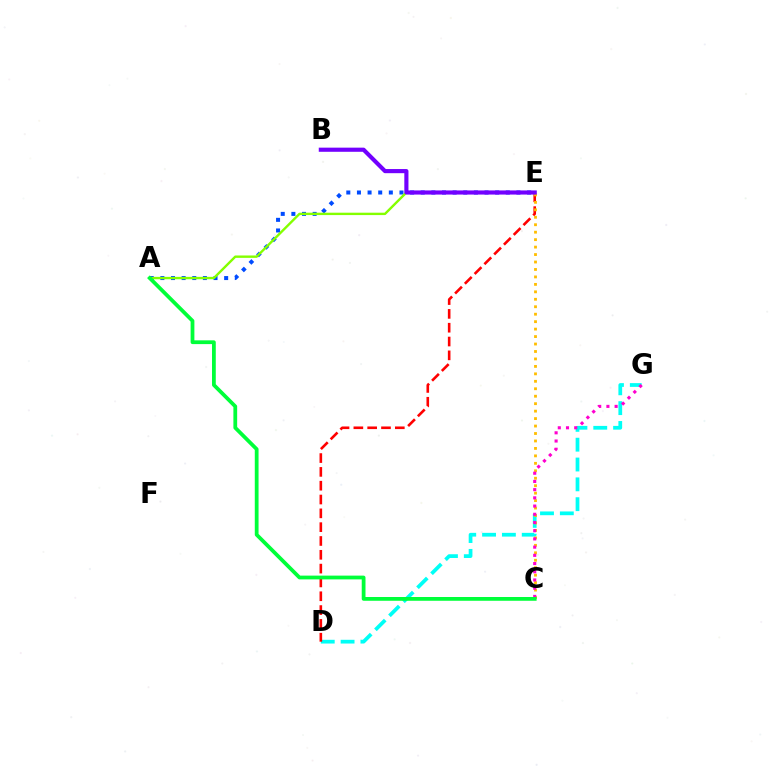{('D', 'G'): [{'color': '#00fff6', 'line_style': 'dashed', 'thickness': 2.69}], ('A', 'E'): [{'color': '#004bff', 'line_style': 'dotted', 'thickness': 2.89}, {'color': '#84ff00', 'line_style': 'solid', 'thickness': 1.72}], ('D', 'E'): [{'color': '#ff0000', 'line_style': 'dashed', 'thickness': 1.88}], ('C', 'E'): [{'color': '#ffbd00', 'line_style': 'dotted', 'thickness': 2.03}], ('B', 'E'): [{'color': '#7200ff', 'line_style': 'solid', 'thickness': 2.98}], ('C', 'G'): [{'color': '#ff00cf', 'line_style': 'dotted', 'thickness': 2.23}], ('A', 'C'): [{'color': '#00ff39', 'line_style': 'solid', 'thickness': 2.71}]}